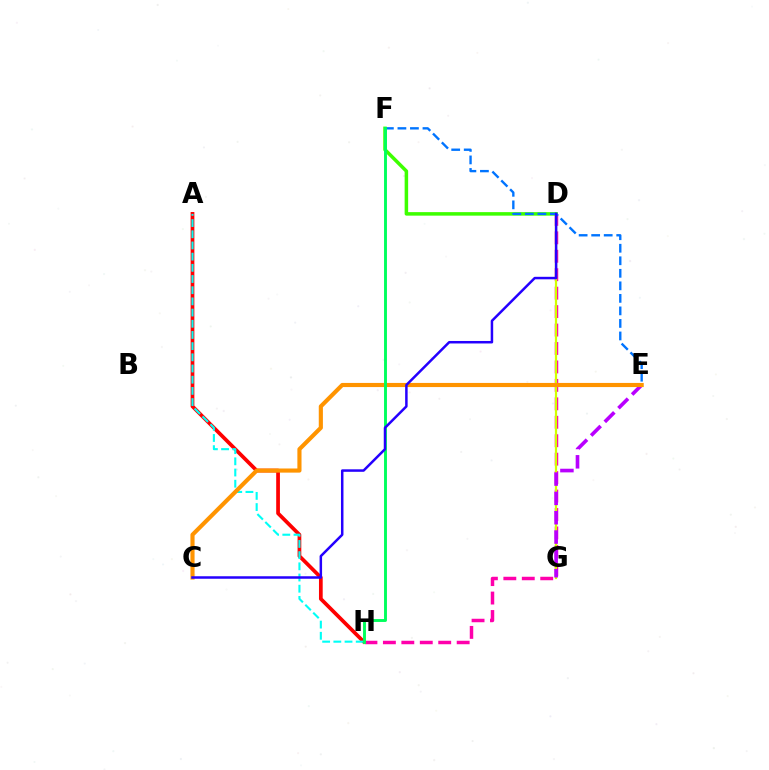{('D', 'H'): [{'color': '#ff00ac', 'line_style': 'dashed', 'thickness': 2.51}], ('D', 'G'): [{'color': '#d1ff00', 'line_style': 'solid', 'thickness': 1.6}], ('A', 'H'): [{'color': '#ff0000', 'line_style': 'solid', 'thickness': 2.68}, {'color': '#00fff6', 'line_style': 'dashed', 'thickness': 1.52}], ('D', 'F'): [{'color': '#3dff00', 'line_style': 'solid', 'thickness': 2.53}], ('E', 'F'): [{'color': '#0074ff', 'line_style': 'dashed', 'thickness': 1.7}], ('E', 'G'): [{'color': '#b900ff', 'line_style': 'dashed', 'thickness': 2.63}], ('C', 'E'): [{'color': '#ff9400', 'line_style': 'solid', 'thickness': 2.98}], ('F', 'H'): [{'color': '#00ff5c', 'line_style': 'solid', 'thickness': 2.09}], ('C', 'D'): [{'color': '#2500ff', 'line_style': 'solid', 'thickness': 1.8}]}